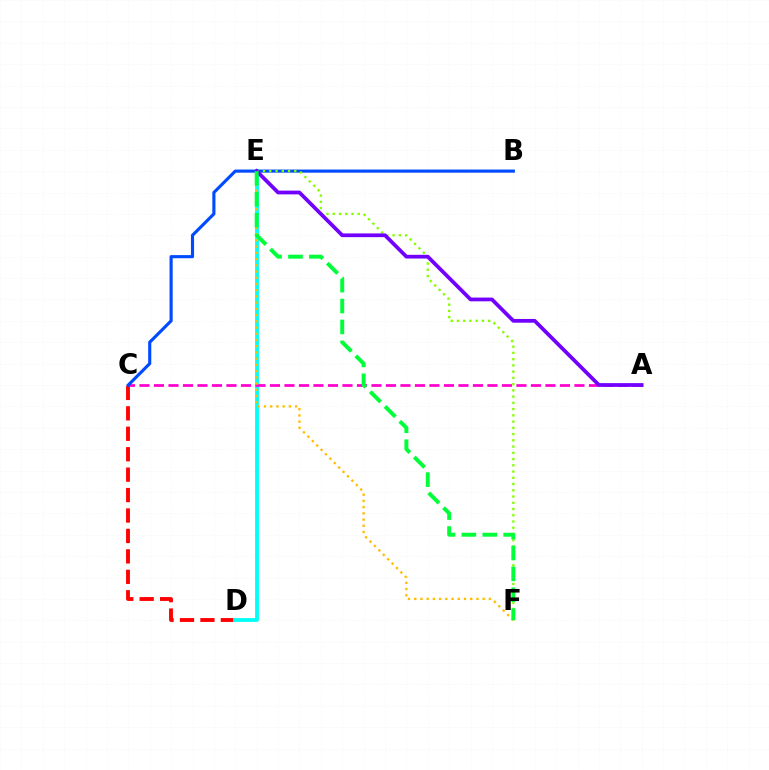{('C', 'D'): [{'color': '#ff0000', 'line_style': 'dashed', 'thickness': 2.78}], ('D', 'E'): [{'color': '#00fff6', 'line_style': 'solid', 'thickness': 2.75}], ('A', 'C'): [{'color': '#ff00cf', 'line_style': 'dashed', 'thickness': 1.97}], ('B', 'C'): [{'color': '#004bff', 'line_style': 'solid', 'thickness': 2.25}], ('E', 'F'): [{'color': '#84ff00', 'line_style': 'dotted', 'thickness': 1.7}, {'color': '#ffbd00', 'line_style': 'dotted', 'thickness': 1.69}, {'color': '#00ff39', 'line_style': 'dashed', 'thickness': 2.84}], ('A', 'E'): [{'color': '#7200ff', 'line_style': 'solid', 'thickness': 2.69}]}